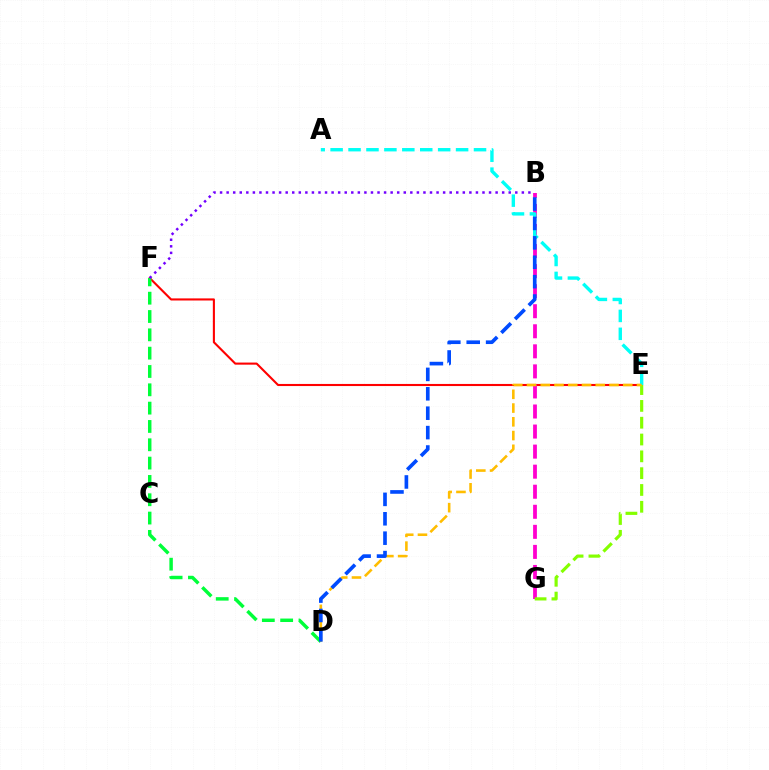{('E', 'F'): [{'color': '#ff0000', 'line_style': 'solid', 'thickness': 1.51}], ('D', 'F'): [{'color': '#00ff39', 'line_style': 'dashed', 'thickness': 2.49}], ('B', 'G'): [{'color': '#ff00cf', 'line_style': 'dashed', 'thickness': 2.72}], ('B', 'F'): [{'color': '#7200ff', 'line_style': 'dotted', 'thickness': 1.78}], ('E', 'G'): [{'color': '#84ff00', 'line_style': 'dashed', 'thickness': 2.28}], ('A', 'E'): [{'color': '#00fff6', 'line_style': 'dashed', 'thickness': 2.43}], ('D', 'E'): [{'color': '#ffbd00', 'line_style': 'dashed', 'thickness': 1.87}], ('B', 'D'): [{'color': '#004bff', 'line_style': 'dashed', 'thickness': 2.64}]}